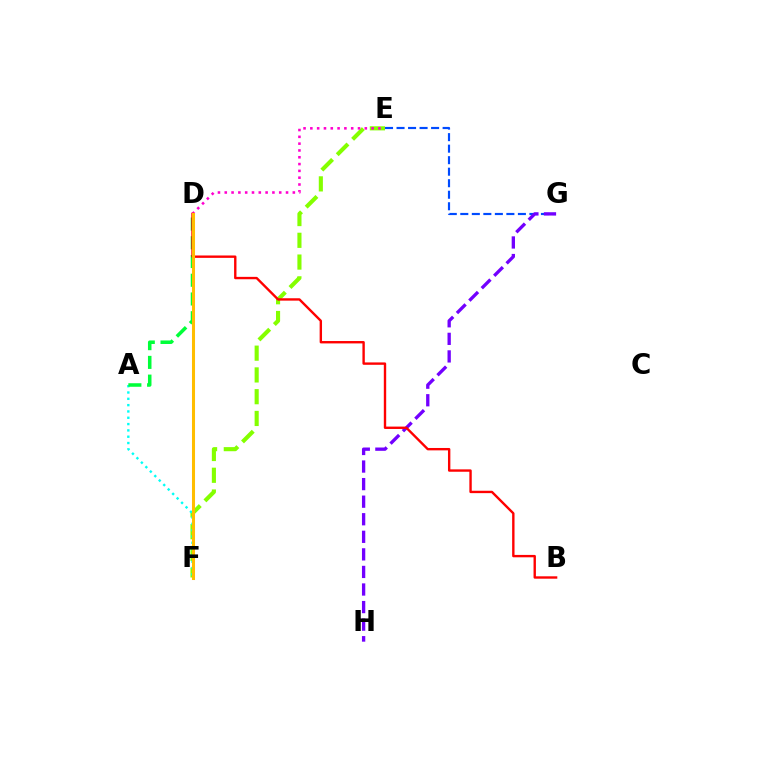{('E', 'F'): [{'color': '#84ff00', 'line_style': 'dashed', 'thickness': 2.96}], ('A', 'F'): [{'color': '#00fff6', 'line_style': 'dotted', 'thickness': 1.72}], ('A', 'D'): [{'color': '#00ff39', 'line_style': 'dashed', 'thickness': 2.54}], ('D', 'E'): [{'color': '#ff00cf', 'line_style': 'dotted', 'thickness': 1.85}], ('E', 'G'): [{'color': '#004bff', 'line_style': 'dashed', 'thickness': 1.56}], ('G', 'H'): [{'color': '#7200ff', 'line_style': 'dashed', 'thickness': 2.39}], ('B', 'D'): [{'color': '#ff0000', 'line_style': 'solid', 'thickness': 1.72}], ('D', 'F'): [{'color': '#ffbd00', 'line_style': 'solid', 'thickness': 2.2}]}